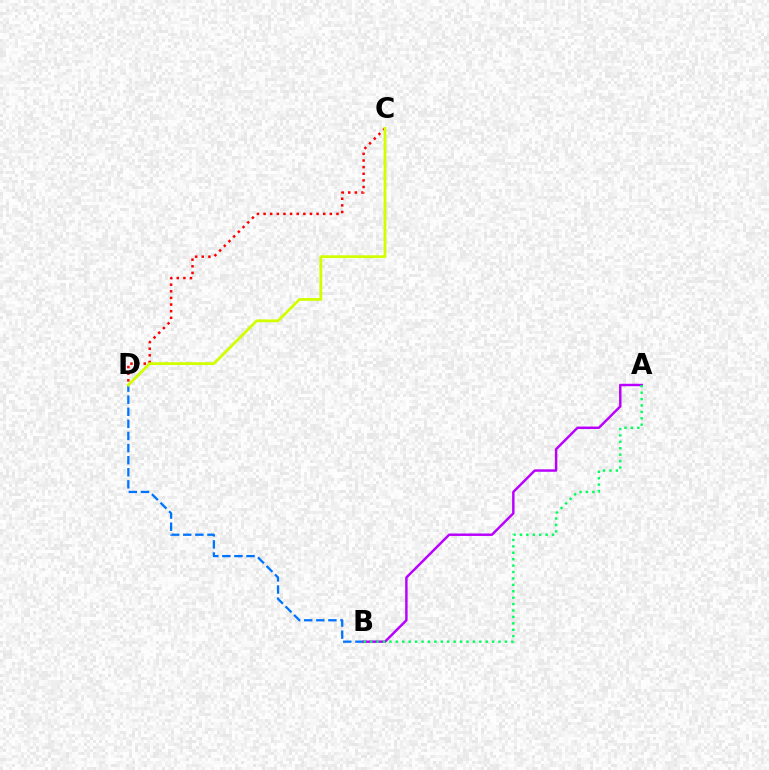{('B', 'D'): [{'color': '#0074ff', 'line_style': 'dashed', 'thickness': 1.64}], ('A', 'B'): [{'color': '#b900ff', 'line_style': 'solid', 'thickness': 1.76}, {'color': '#00ff5c', 'line_style': 'dotted', 'thickness': 1.74}], ('C', 'D'): [{'color': '#ff0000', 'line_style': 'dotted', 'thickness': 1.8}, {'color': '#d1ff00', 'line_style': 'solid', 'thickness': 2.01}]}